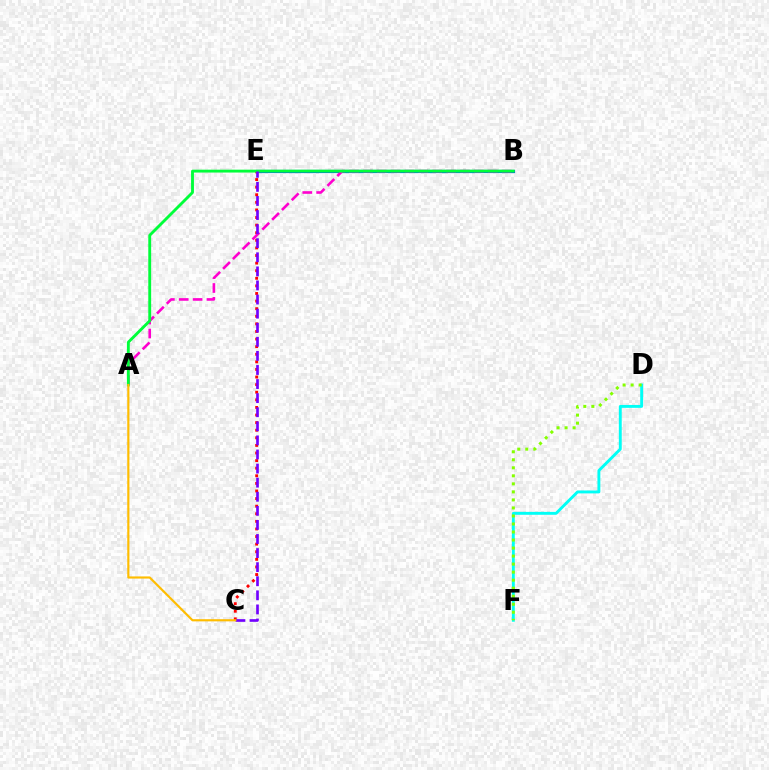{('B', 'E'): [{'color': '#004bff', 'line_style': 'solid', 'thickness': 2.29}], ('C', 'E'): [{'color': '#ff0000', 'line_style': 'dotted', 'thickness': 2.06}, {'color': '#7200ff', 'line_style': 'dashed', 'thickness': 1.91}], ('A', 'B'): [{'color': '#ff00cf', 'line_style': 'dashed', 'thickness': 1.89}, {'color': '#00ff39', 'line_style': 'solid', 'thickness': 2.07}], ('D', 'F'): [{'color': '#00fff6', 'line_style': 'solid', 'thickness': 2.09}, {'color': '#84ff00', 'line_style': 'dotted', 'thickness': 2.18}], ('A', 'C'): [{'color': '#ffbd00', 'line_style': 'solid', 'thickness': 1.56}]}